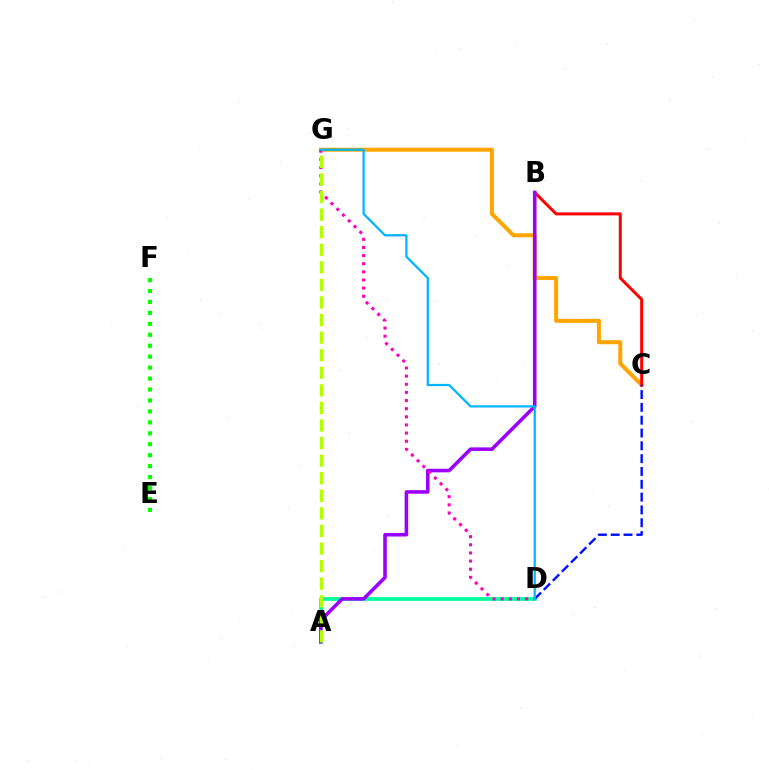{('C', 'G'): [{'color': '#ffa500', 'line_style': 'solid', 'thickness': 2.89}], ('A', 'D'): [{'color': '#00ff9d', 'line_style': 'solid', 'thickness': 2.68}], ('B', 'C'): [{'color': '#ff0000', 'line_style': 'solid', 'thickness': 2.16}], ('A', 'B'): [{'color': '#9b00ff', 'line_style': 'solid', 'thickness': 2.56}], ('D', 'G'): [{'color': '#ff00bd', 'line_style': 'dotted', 'thickness': 2.21}, {'color': '#00b5ff', 'line_style': 'solid', 'thickness': 1.61}], ('C', 'D'): [{'color': '#0010ff', 'line_style': 'dashed', 'thickness': 1.74}], ('E', 'F'): [{'color': '#08ff00', 'line_style': 'dotted', 'thickness': 2.97}], ('A', 'G'): [{'color': '#b3ff00', 'line_style': 'dashed', 'thickness': 2.39}]}